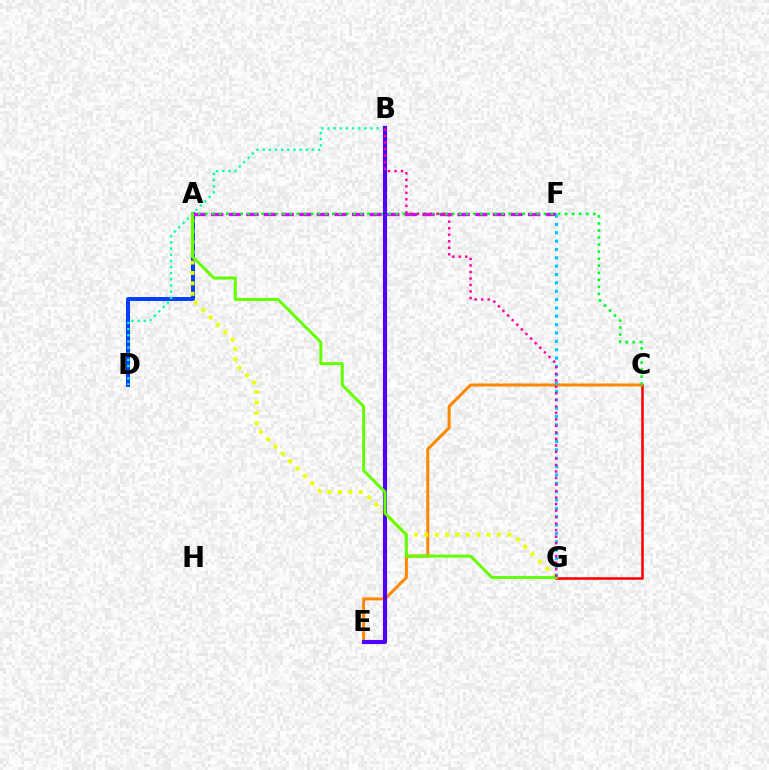{('A', 'D'): [{'color': '#003fff', 'line_style': 'solid', 'thickness': 2.86}], ('C', 'G'): [{'color': '#ff0000', 'line_style': 'solid', 'thickness': 1.84}], ('C', 'E'): [{'color': '#ff8800', 'line_style': 'solid', 'thickness': 2.18}], ('A', 'F'): [{'color': '#d600ff', 'line_style': 'dashed', 'thickness': 2.39}], ('A', 'G'): [{'color': '#eeff00', 'line_style': 'dotted', 'thickness': 2.83}, {'color': '#66ff00', 'line_style': 'solid', 'thickness': 2.18}], ('A', 'C'): [{'color': '#00ff27', 'line_style': 'dotted', 'thickness': 1.92}], ('B', 'D'): [{'color': '#00ffaf', 'line_style': 'dotted', 'thickness': 1.67}], ('B', 'E'): [{'color': '#4f00ff', 'line_style': 'solid', 'thickness': 2.97}], ('F', 'G'): [{'color': '#00c7ff', 'line_style': 'dotted', 'thickness': 2.27}], ('B', 'G'): [{'color': '#ff00a0', 'line_style': 'dotted', 'thickness': 1.77}]}